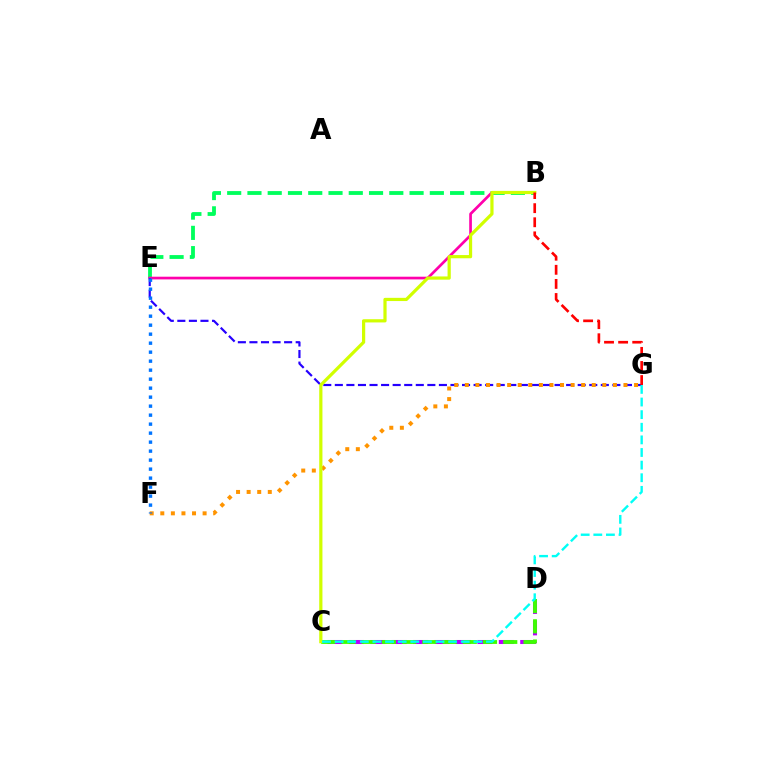{('B', 'E'): [{'color': '#00ff5c', 'line_style': 'dashed', 'thickness': 2.75}, {'color': '#ff00ac', 'line_style': 'solid', 'thickness': 1.94}], ('C', 'D'): [{'color': '#b900ff', 'line_style': 'dashed', 'thickness': 2.91}, {'color': '#3dff00', 'line_style': 'dashed', 'thickness': 2.75}], ('E', 'G'): [{'color': '#2500ff', 'line_style': 'dashed', 'thickness': 1.57}], ('F', 'G'): [{'color': '#ff9400', 'line_style': 'dotted', 'thickness': 2.87}], ('B', 'C'): [{'color': '#d1ff00', 'line_style': 'solid', 'thickness': 2.31}], ('E', 'F'): [{'color': '#0074ff', 'line_style': 'dotted', 'thickness': 2.44}], ('C', 'G'): [{'color': '#00fff6', 'line_style': 'dashed', 'thickness': 1.71}], ('B', 'G'): [{'color': '#ff0000', 'line_style': 'dashed', 'thickness': 1.92}]}